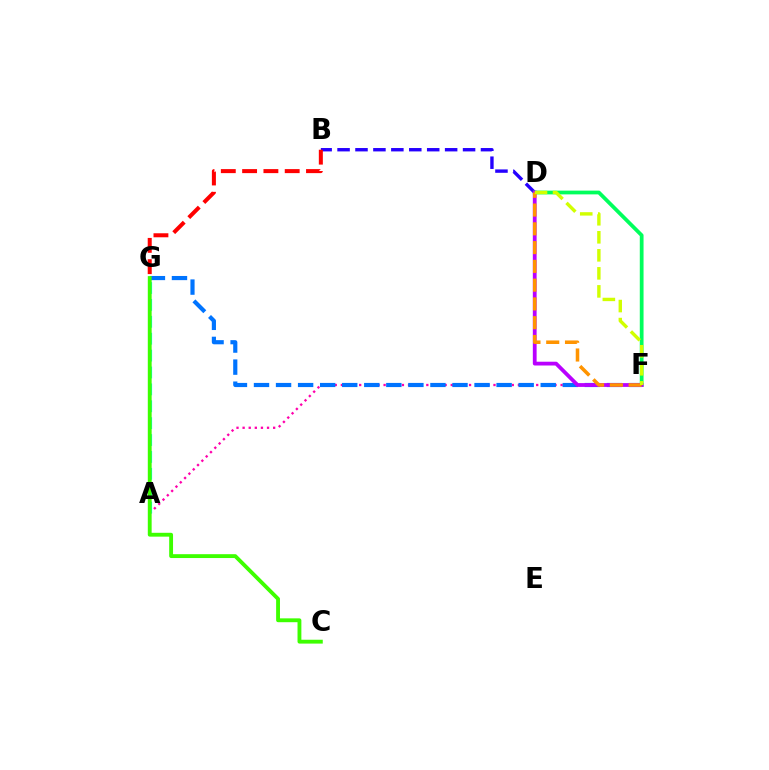{('A', 'F'): [{'color': '#ff00ac', 'line_style': 'dotted', 'thickness': 1.66}], ('A', 'G'): [{'color': '#00fff6', 'line_style': 'dashed', 'thickness': 2.29}], ('B', 'D'): [{'color': '#2500ff', 'line_style': 'dashed', 'thickness': 2.44}], ('F', 'G'): [{'color': '#0074ff', 'line_style': 'dashed', 'thickness': 3.0}], ('D', 'F'): [{'color': '#00ff5c', 'line_style': 'solid', 'thickness': 2.71}, {'color': '#b900ff', 'line_style': 'solid', 'thickness': 2.72}, {'color': '#ff9400', 'line_style': 'dashed', 'thickness': 2.55}, {'color': '#d1ff00', 'line_style': 'dashed', 'thickness': 2.45}], ('B', 'G'): [{'color': '#ff0000', 'line_style': 'dashed', 'thickness': 2.89}], ('C', 'G'): [{'color': '#3dff00', 'line_style': 'solid', 'thickness': 2.77}]}